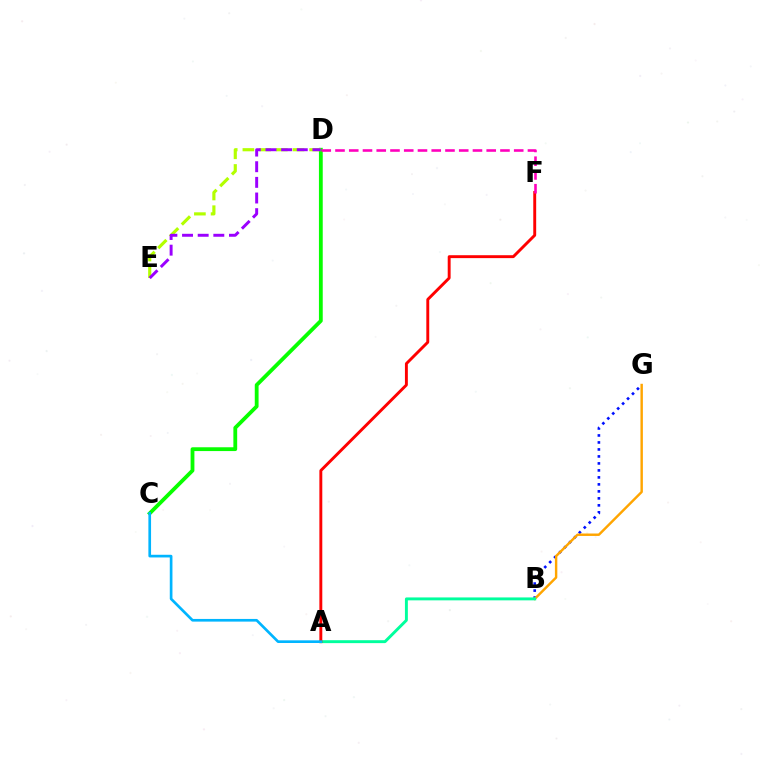{('B', 'G'): [{'color': '#0010ff', 'line_style': 'dotted', 'thickness': 1.9}, {'color': '#ffa500', 'line_style': 'solid', 'thickness': 1.75}], ('C', 'D'): [{'color': '#08ff00', 'line_style': 'solid', 'thickness': 2.74}], ('A', 'B'): [{'color': '#00ff9d', 'line_style': 'solid', 'thickness': 2.1}], ('A', 'F'): [{'color': '#ff0000', 'line_style': 'solid', 'thickness': 2.09}], ('D', 'E'): [{'color': '#b3ff00', 'line_style': 'dashed', 'thickness': 2.27}, {'color': '#9b00ff', 'line_style': 'dashed', 'thickness': 2.13}], ('A', 'C'): [{'color': '#00b5ff', 'line_style': 'solid', 'thickness': 1.92}], ('D', 'F'): [{'color': '#ff00bd', 'line_style': 'dashed', 'thickness': 1.87}]}